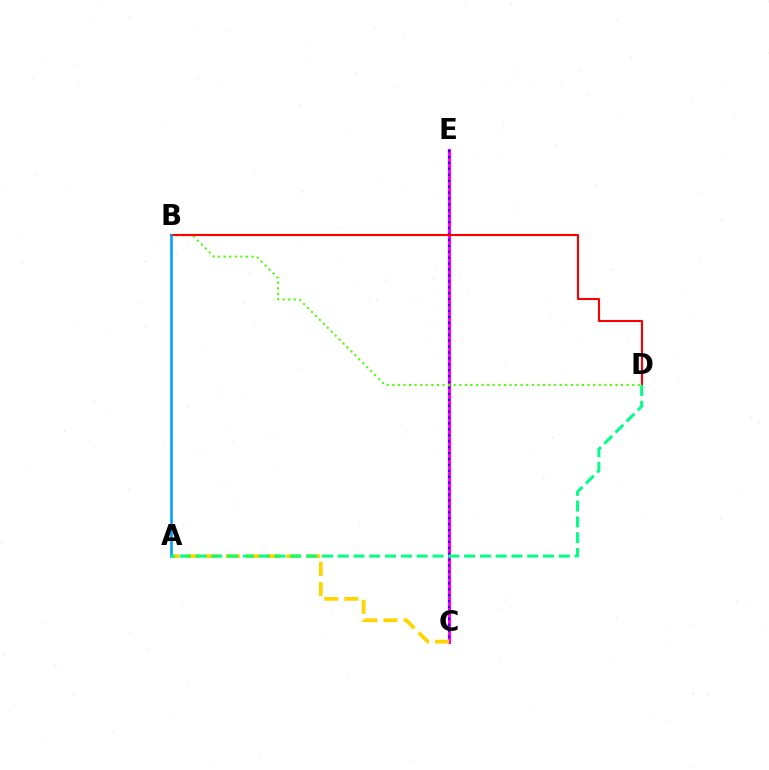{('C', 'E'): [{'color': '#ff00ed', 'line_style': 'solid', 'thickness': 2.21}, {'color': '#3700ff', 'line_style': 'dotted', 'thickness': 1.61}], ('B', 'D'): [{'color': '#4fff00', 'line_style': 'dotted', 'thickness': 1.52}, {'color': '#ff0000', 'line_style': 'solid', 'thickness': 1.52}], ('A', 'C'): [{'color': '#ffd500', 'line_style': 'dashed', 'thickness': 2.74}], ('A', 'B'): [{'color': '#009eff', 'line_style': 'solid', 'thickness': 1.85}], ('A', 'D'): [{'color': '#00ff86', 'line_style': 'dashed', 'thickness': 2.15}]}